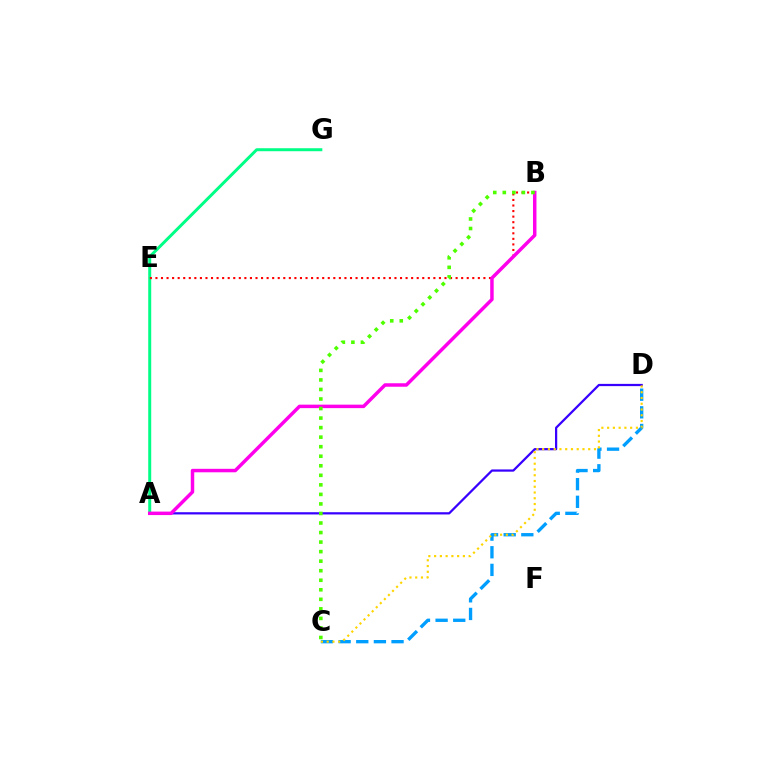{('A', 'G'): [{'color': '#00ff86', 'line_style': 'solid', 'thickness': 2.15}], ('C', 'D'): [{'color': '#009eff', 'line_style': 'dashed', 'thickness': 2.4}, {'color': '#ffd500', 'line_style': 'dotted', 'thickness': 1.56}], ('A', 'D'): [{'color': '#3700ff', 'line_style': 'solid', 'thickness': 1.61}], ('B', 'E'): [{'color': '#ff0000', 'line_style': 'dotted', 'thickness': 1.51}], ('A', 'B'): [{'color': '#ff00ed', 'line_style': 'solid', 'thickness': 2.5}], ('B', 'C'): [{'color': '#4fff00', 'line_style': 'dotted', 'thickness': 2.59}]}